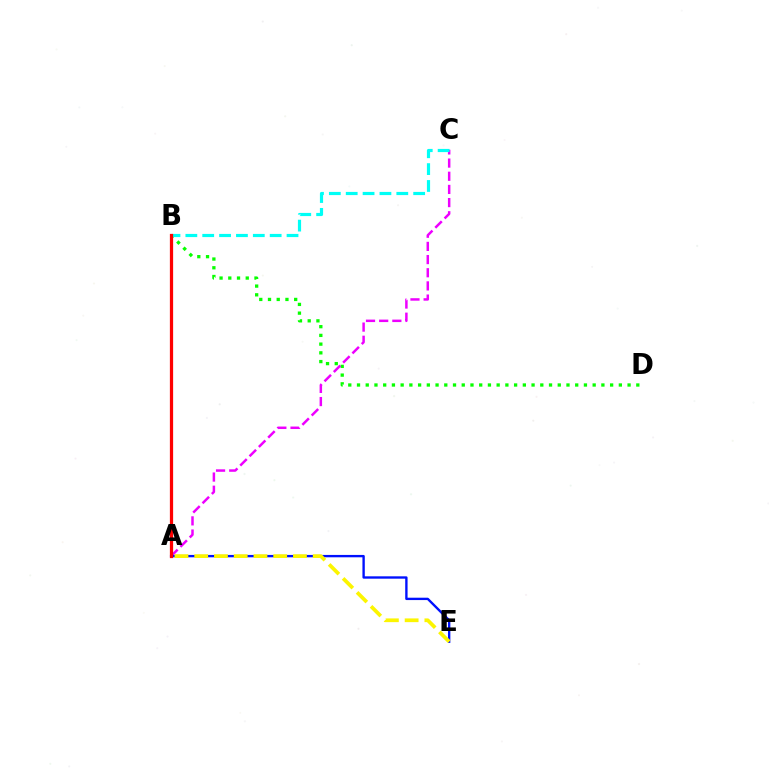{('B', 'D'): [{'color': '#08ff00', 'line_style': 'dotted', 'thickness': 2.37}], ('A', 'C'): [{'color': '#ee00ff', 'line_style': 'dashed', 'thickness': 1.79}], ('B', 'C'): [{'color': '#00fff6', 'line_style': 'dashed', 'thickness': 2.29}], ('A', 'E'): [{'color': '#0010ff', 'line_style': 'solid', 'thickness': 1.7}, {'color': '#fcf500', 'line_style': 'dashed', 'thickness': 2.68}], ('A', 'B'): [{'color': '#ff0000', 'line_style': 'solid', 'thickness': 2.33}]}